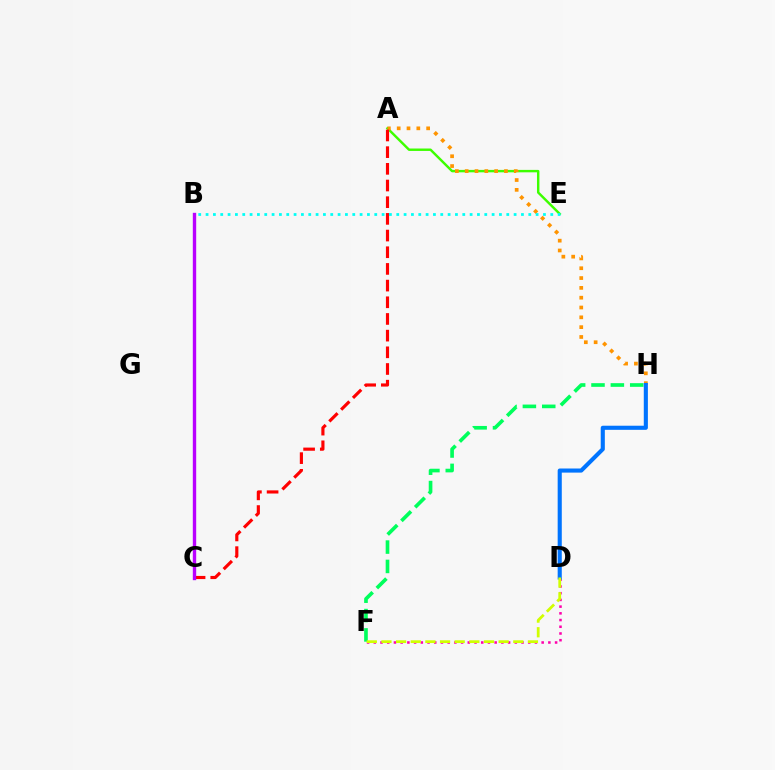{('F', 'H'): [{'color': '#00ff5c', 'line_style': 'dashed', 'thickness': 2.63}], ('A', 'E'): [{'color': '#3dff00', 'line_style': 'solid', 'thickness': 1.75}], ('A', 'H'): [{'color': '#ff9400', 'line_style': 'dotted', 'thickness': 2.67}], ('A', 'C'): [{'color': '#ff0000', 'line_style': 'dashed', 'thickness': 2.27}], ('B', 'C'): [{'color': '#2500ff', 'line_style': 'solid', 'thickness': 1.91}, {'color': '#b900ff', 'line_style': 'solid', 'thickness': 2.43}], ('D', 'F'): [{'color': '#ff00ac', 'line_style': 'dotted', 'thickness': 1.82}, {'color': '#d1ff00', 'line_style': 'dashed', 'thickness': 1.99}], ('D', 'H'): [{'color': '#0074ff', 'line_style': 'solid', 'thickness': 2.95}], ('B', 'E'): [{'color': '#00fff6', 'line_style': 'dotted', 'thickness': 1.99}]}